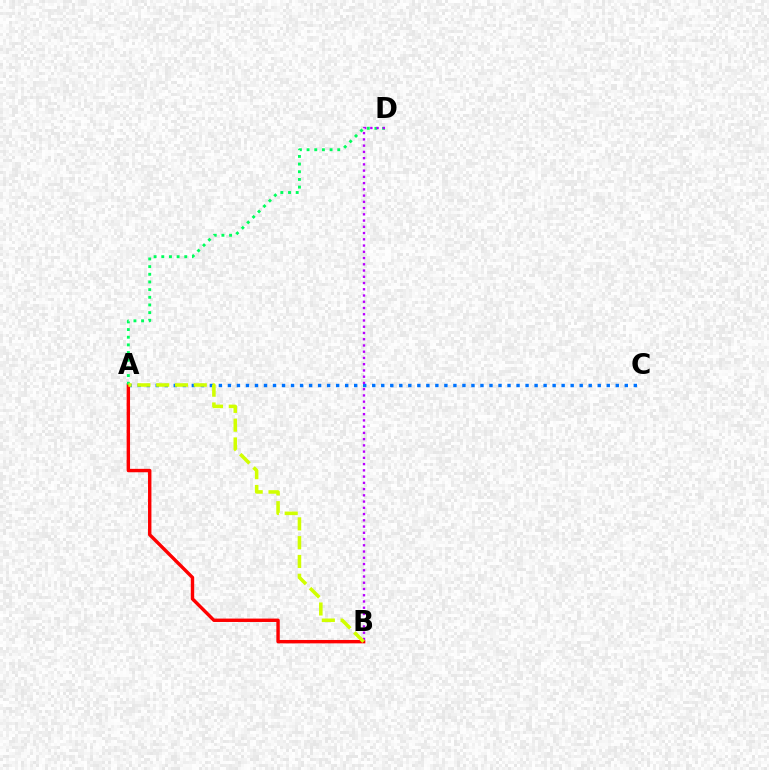{('A', 'C'): [{'color': '#0074ff', 'line_style': 'dotted', 'thickness': 2.45}], ('A', 'B'): [{'color': '#ff0000', 'line_style': 'solid', 'thickness': 2.45}, {'color': '#d1ff00', 'line_style': 'dashed', 'thickness': 2.55}], ('A', 'D'): [{'color': '#00ff5c', 'line_style': 'dotted', 'thickness': 2.08}], ('B', 'D'): [{'color': '#b900ff', 'line_style': 'dotted', 'thickness': 1.7}]}